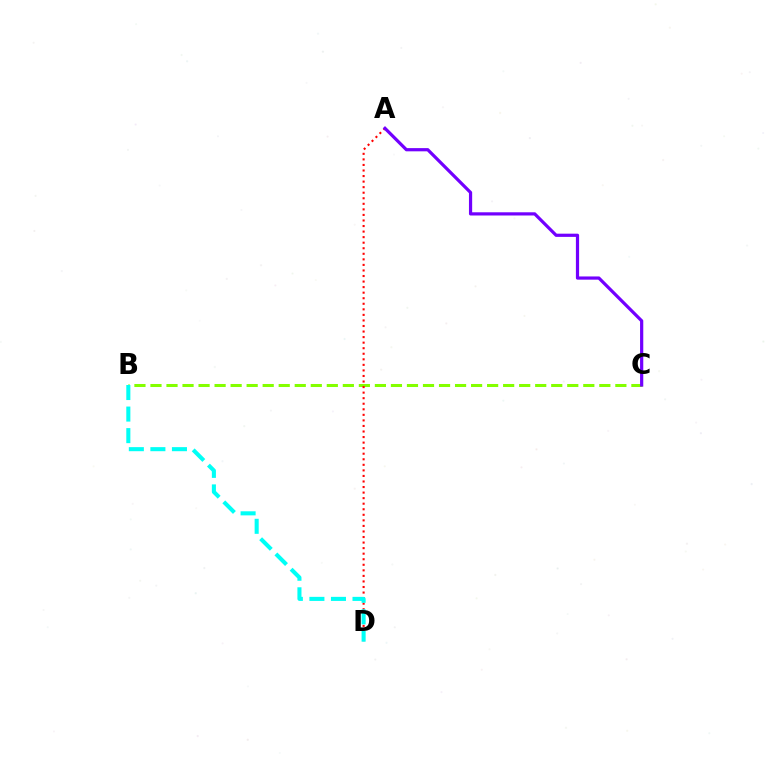{('B', 'C'): [{'color': '#84ff00', 'line_style': 'dashed', 'thickness': 2.18}], ('A', 'D'): [{'color': '#ff0000', 'line_style': 'dotted', 'thickness': 1.51}], ('B', 'D'): [{'color': '#00fff6', 'line_style': 'dashed', 'thickness': 2.93}], ('A', 'C'): [{'color': '#7200ff', 'line_style': 'solid', 'thickness': 2.31}]}